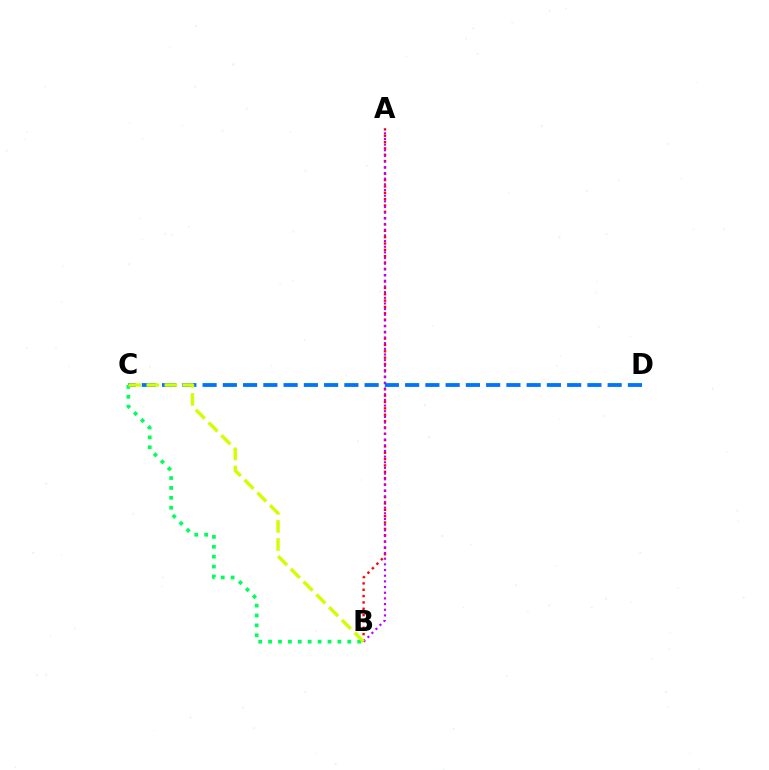{('A', 'B'): [{'color': '#ff0000', 'line_style': 'dotted', 'thickness': 1.72}, {'color': '#b900ff', 'line_style': 'dotted', 'thickness': 1.54}], ('C', 'D'): [{'color': '#0074ff', 'line_style': 'dashed', 'thickness': 2.75}], ('B', 'C'): [{'color': '#00ff5c', 'line_style': 'dotted', 'thickness': 2.69}, {'color': '#d1ff00', 'line_style': 'dashed', 'thickness': 2.45}]}